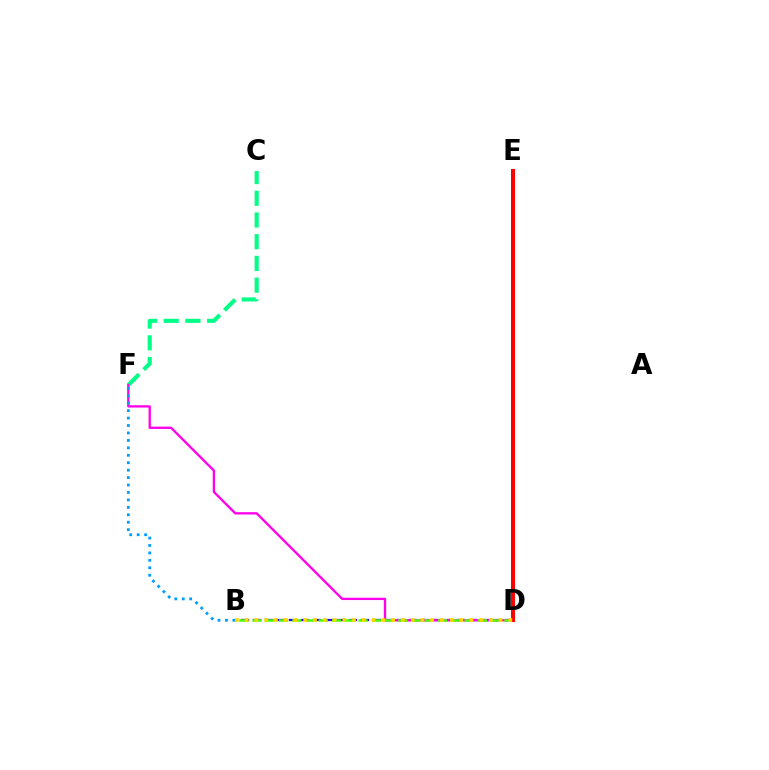{('B', 'D'): [{'color': '#3700ff', 'line_style': 'dashed', 'thickness': 1.63}, {'color': '#4fff00', 'line_style': 'dashed', 'thickness': 1.8}, {'color': '#ffd500', 'line_style': 'dotted', 'thickness': 2.65}], ('C', 'F'): [{'color': '#00ff86', 'line_style': 'dashed', 'thickness': 2.95}], ('D', 'F'): [{'color': '#ff00ed', 'line_style': 'solid', 'thickness': 1.67}], ('B', 'F'): [{'color': '#009eff', 'line_style': 'dotted', 'thickness': 2.02}], ('D', 'E'): [{'color': '#ff0000', 'line_style': 'solid', 'thickness': 2.91}]}